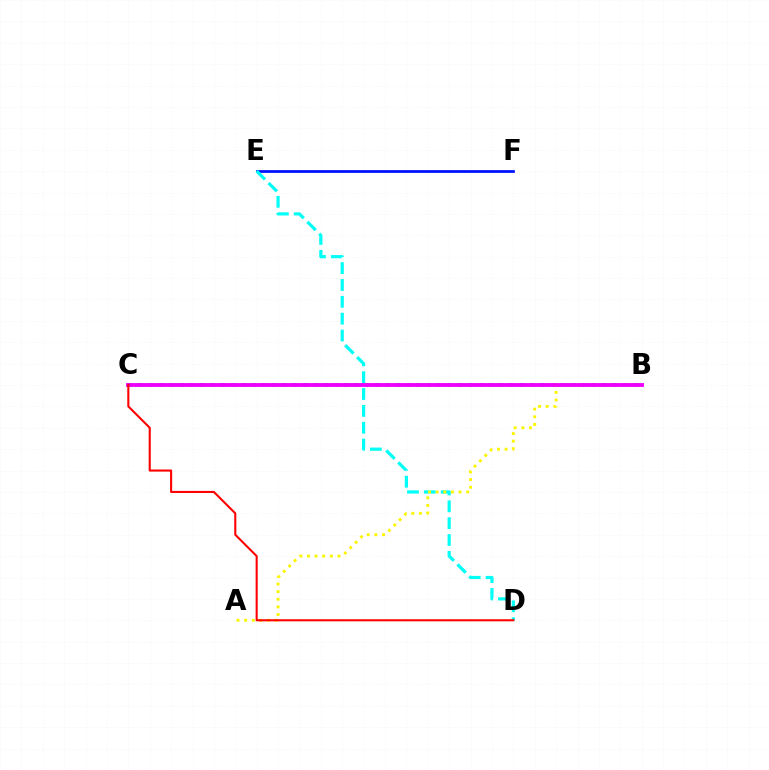{('B', 'C'): [{'color': '#08ff00', 'line_style': 'dotted', 'thickness': 2.8}, {'color': '#ee00ff', 'line_style': 'solid', 'thickness': 2.77}], ('E', 'F'): [{'color': '#0010ff', 'line_style': 'solid', 'thickness': 1.99}], ('D', 'E'): [{'color': '#00fff6', 'line_style': 'dashed', 'thickness': 2.29}], ('A', 'B'): [{'color': '#fcf500', 'line_style': 'dotted', 'thickness': 2.07}], ('C', 'D'): [{'color': '#ff0000', 'line_style': 'solid', 'thickness': 1.51}]}